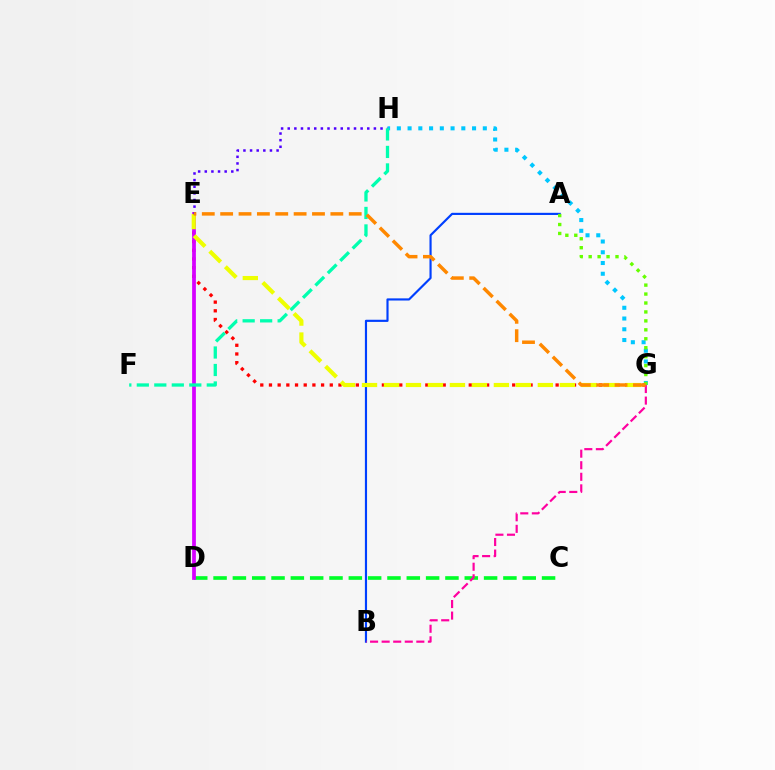{('E', 'G'): [{'color': '#ff0000', 'line_style': 'dotted', 'thickness': 2.36}, {'color': '#eeff00', 'line_style': 'dashed', 'thickness': 2.99}, {'color': '#ff8800', 'line_style': 'dashed', 'thickness': 2.5}], ('C', 'D'): [{'color': '#00ff27', 'line_style': 'dashed', 'thickness': 2.63}], ('D', 'E'): [{'color': '#d600ff', 'line_style': 'solid', 'thickness': 2.7}], ('A', 'B'): [{'color': '#003fff', 'line_style': 'solid', 'thickness': 1.55}], ('B', 'G'): [{'color': '#ff00a0', 'line_style': 'dashed', 'thickness': 1.57}], ('G', 'H'): [{'color': '#00c7ff', 'line_style': 'dotted', 'thickness': 2.92}], ('A', 'G'): [{'color': '#66ff00', 'line_style': 'dotted', 'thickness': 2.43}], ('E', 'H'): [{'color': '#4f00ff', 'line_style': 'dotted', 'thickness': 1.8}], ('F', 'H'): [{'color': '#00ffaf', 'line_style': 'dashed', 'thickness': 2.38}]}